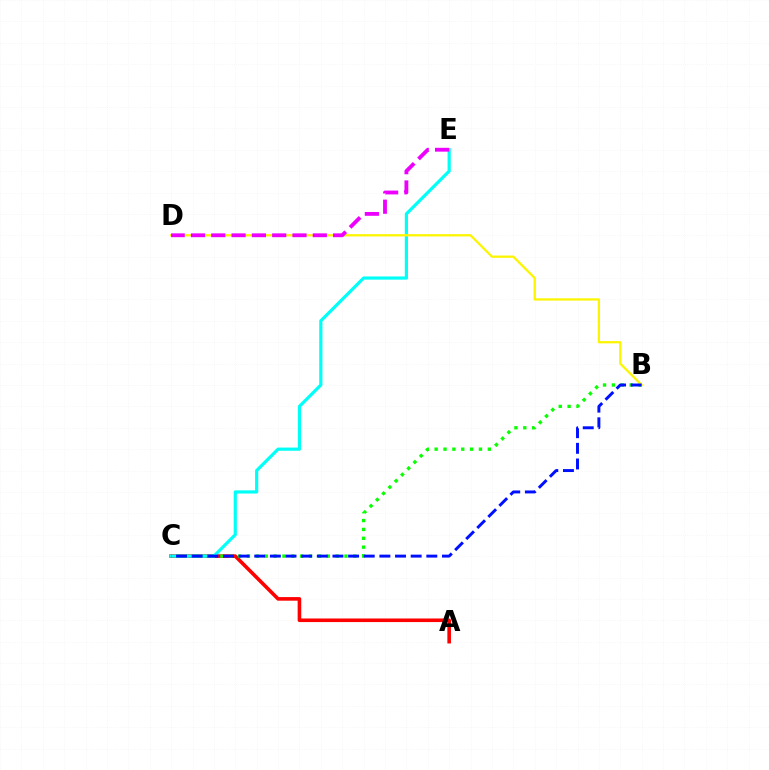{('A', 'C'): [{'color': '#ff0000', 'line_style': 'solid', 'thickness': 2.58}], ('B', 'C'): [{'color': '#08ff00', 'line_style': 'dotted', 'thickness': 2.41}, {'color': '#0010ff', 'line_style': 'dashed', 'thickness': 2.13}], ('C', 'E'): [{'color': '#00fff6', 'line_style': 'solid', 'thickness': 2.29}], ('B', 'D'): [{'color': '#fcf500', 'line_style': 'solid', 'thickness': 1.64}], ('D', 'E'): [{'color': '#ee00ff', 'line_style': 'dashed', 'thickness': 2.76}]}